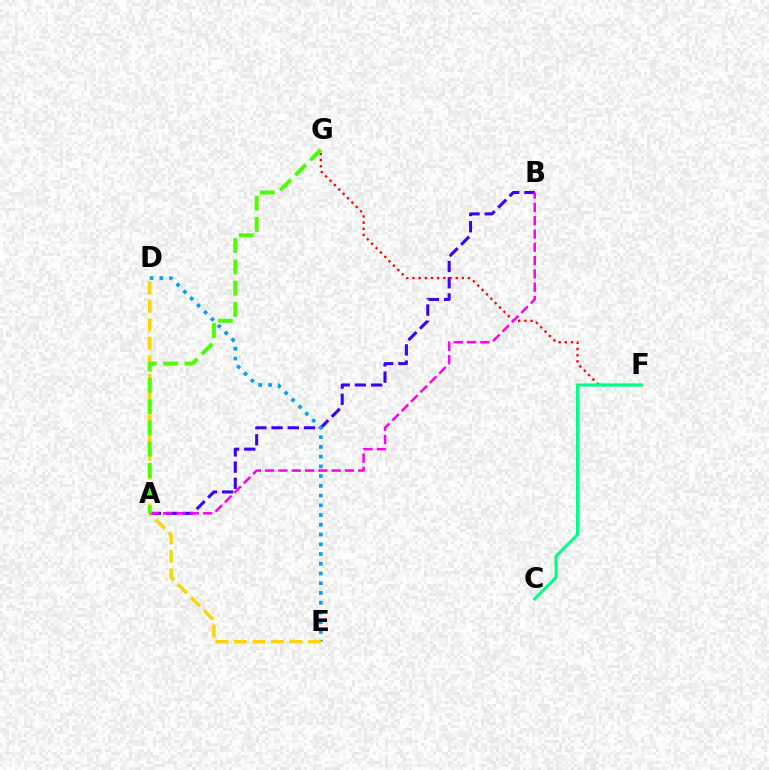{('A', 'B'): [{'color': '#3700ff', 'line_style': 'dashed', 'thickness': 2.2}, {'color': '#ff00ed', 'line_style': 'dashed', 'thickness': 1.81}], ('D', 'E'): [{'color': '#009eff', 'line_style': 'dotted', 'thickness': 2.65}, {'color': '#ffd500', 'line_style': 'dashed', 'thickness': 2.51}], ('F', 'G'): [{'color': '#ff0000', 'line_style': 'dotted', 'thickness': 1.68}], ('C', 'F'): [{'color': '#00ff86', 'line_style': 'solid', 'thickness': 2.26}], ('A', 'G'): [{'color': '#4fff00', 'line_style': 'dashed', 'thickness': 2.89}]}